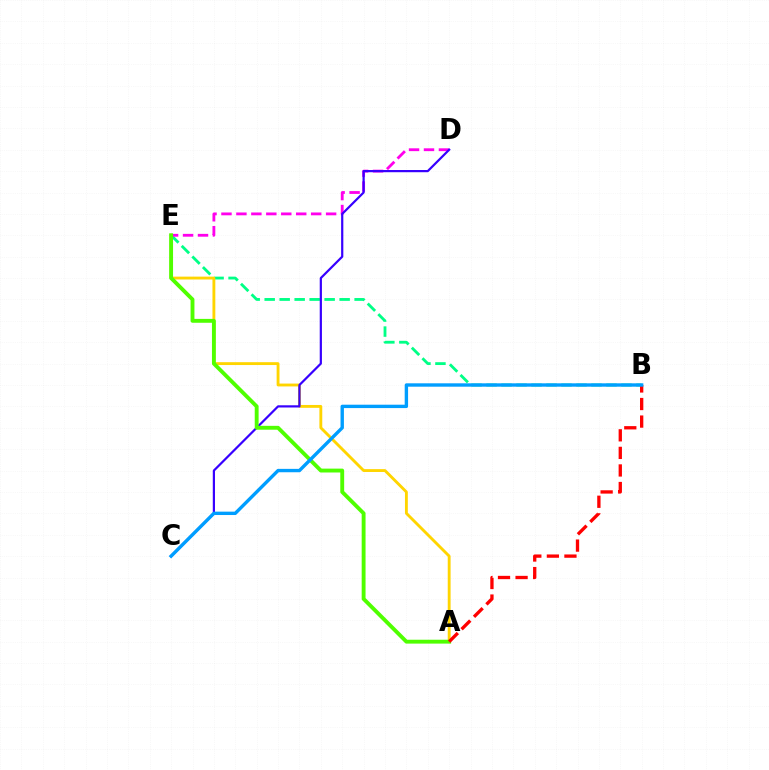{('B', 'E'): [{'color': '#00ff86', 'line_style': 'dashed', 'thickness': 2.04}], ('A', 'E'): [{'color': '#ffd500', 'line_style': 'solid', 'thickness': 2.06}, {'color': '#4fff00', 'line_style': 'solid', 'thickness': 2.79}], ('D', 'E'): [{'color': '#ff00ed', 'line_style': 'dashed', 'thickness': 2.03}], ('C', 'D'): [{'color': '#3700ff', 'line_style': 'solid', 'thickness': 1.59}], ('A', 'B'): [{'color': '#ff0000', 'line_style': 'dashed', 'thickness': 2.39}], ('B', 'C'): [{'color': '#009eff', 'line_style': 'solid', 'thickness': 2.43}]}